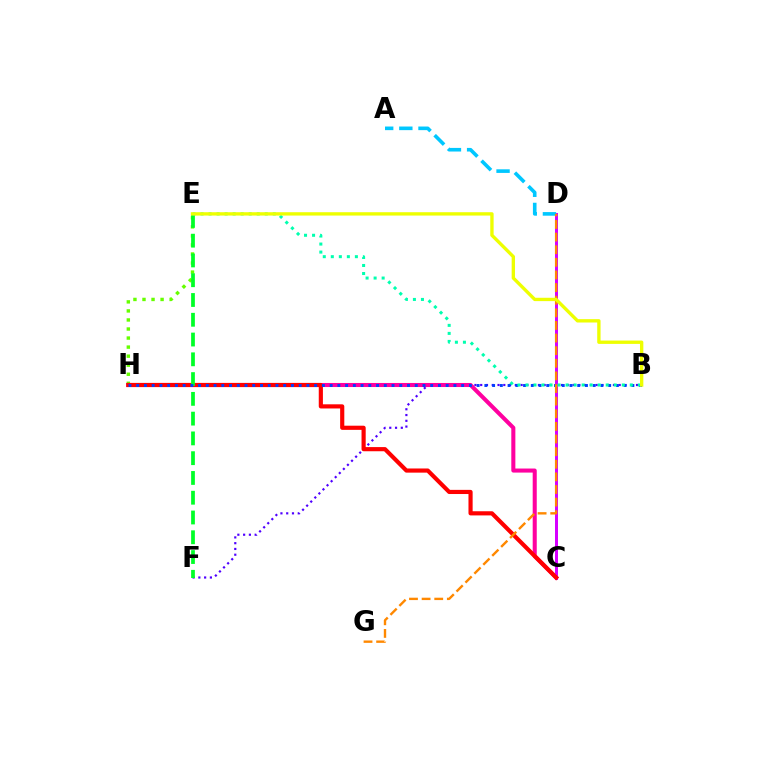{('B', 'F'): [{'color': '#4f00ff', 'line_style': 'dotted', 'thickness': 1.57}], ('C', 'D'): [{'color': '#d600ff', 'line_style': 'solid', 'thickness': 2.15}], ('E', 'H'): [{'color': '#66ff00', 'line_style': 'dotted', 'thickness': 2.46}], ('C', 'H'): [{'color': '#ff00a0', 'line_style': 'solid', 'thickness': 2.92}, {'color': '#ff0000', 'line_style': 'solid', 'thickness': 2.99}], ('E', 'F'): [{'color': '#00ff27', 'line_style': 'dashed', 'thickness': 2.69}], ('B', 'H'): [{'color': '#003fff', 'line_style': 'dotted', 'thickness': 2.1}], ('A', 'D'): [{'color': '#00c7ff', 'line_style': 'dashed', 'thickness': 2.6}], ('D', 'G'): [{'color': '#ff8800', 'line_style': 'dashed', 'thickness': 1.71}], ('B', 'E'): [{'color': '#00ffaf', 'line_style': 'dotted', 'thickness': 2.18}, {'color': '#eeff00', 'line_style': 'solid', 'thickness': 2.41}]}